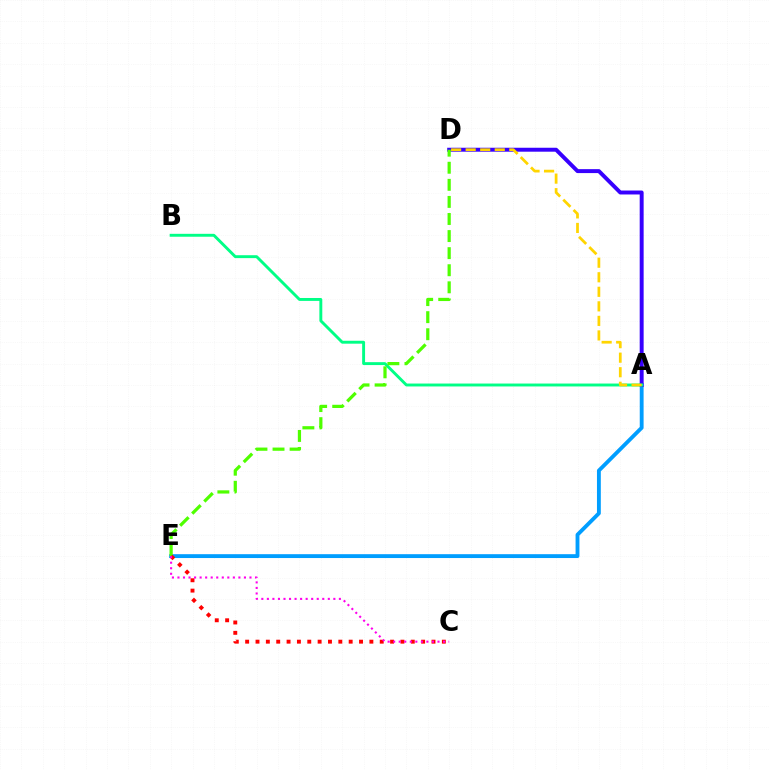{('A', 'E'): [{'color': '#009eff', 'line_style': 'solid', 'thickness': 2.77}], ('A', 'D'): [{'color': '#3700ff', 'line_style': 'solid', 'thickness': 2.84}, {'color': '#ffd500', 'line_style': 'dashed', 'thickness': 1.98}], ('A', 'B'): [{'color': '#00ff86', 'line_style': 'solid', 'thickness': 2.1}], ('D', 'E'): [{'color': '#4fff00', 'line_style': 'dashed', 'thickness': 2.32}], ('C', 'E'): [{'color': '#ff0000', 'line_style': 'dotted', 'thickness': 2.81}, {'color': '#ff00ed', 'line_style': 'dotted', 'thickness': 1.51}]}